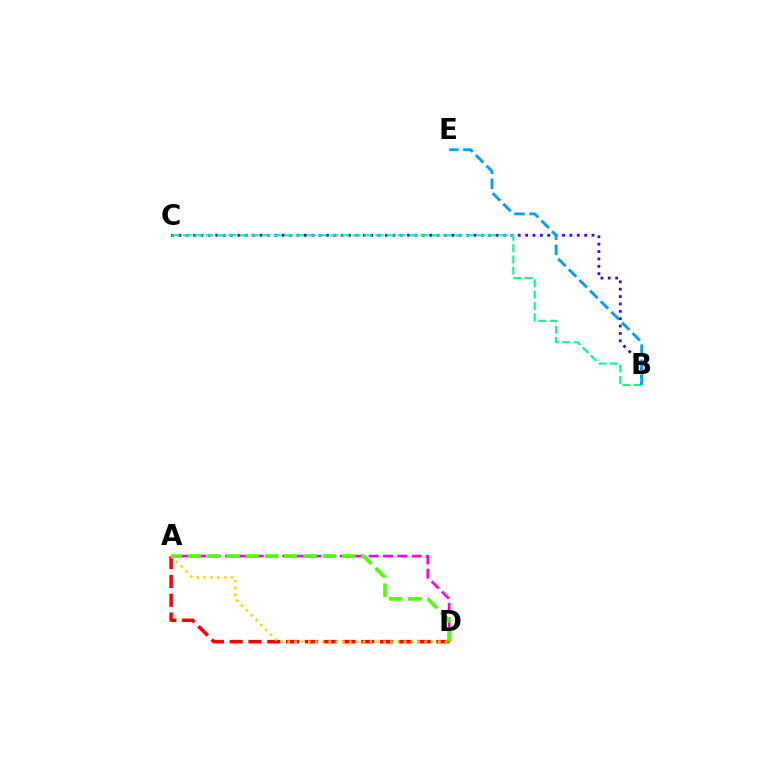{('A', 'D'): [{'color': '#ff00ed', 'line_style': 'dashed', 'thickness': 1.95}, {'color': '#ff0000', 'line_style': 'dashed', 'thickness': 2.55}, {'color': '#ffd500', 'line_style': 'dotted', 'thickness': 1.86}, {'color': '#4fff00', 'line_style': 'dashed', 'thickness': 2.62}], ('B', 'C'): [{'color': '#3700ff', 'line_style': 'dotted', 'thickness': 2.0}, {'color': '#00ff86', 'line_style': 'dashed', 'thickness': 1.54}], ('B', 'E'): [{'color': '#009eff', 'line_style': 'dashed', 'thickness': 2.04}]}